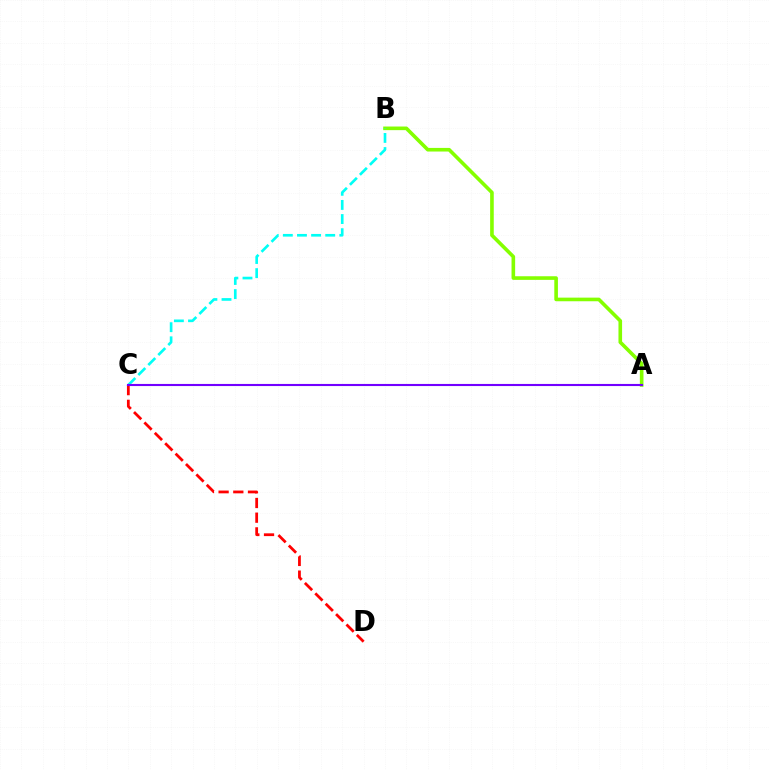{('A', 'B'): [{'color': '#84ff00', 'line_style': 'solid', 'thickness': 2.61}], ('B', 'C'): [{'color': '#00fff6', 'line_style': 'dashed', 'thickness': 1.92}], ('C', 'D'): [{'color': '#ff0000', 'line_style': 'dashed', 'thickness': 2.0}], ('A', 'C'): [{'color': '#7200ff', 'line_style': 'solid', 'thickness': 1.52}]}